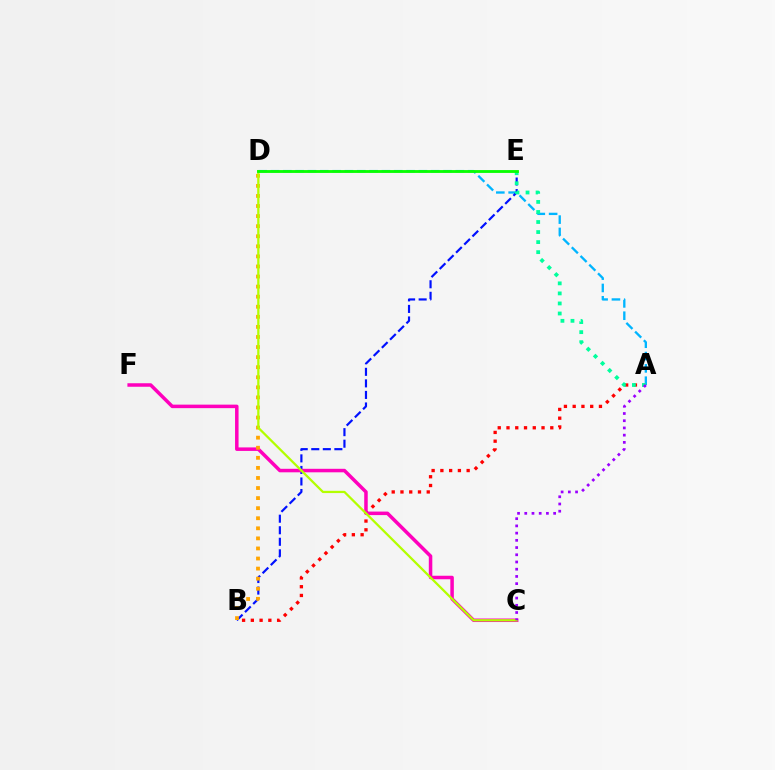{('A', 'B'): [{'color': '#ff0000', 'line_style': 'dotted', 'thickness': 2.38}], ('A', 'D'): [{'color': '#00b5ff', 'line_style': 'dashed', 'thickness': 1.67}], ('B', 'E'): [{'color': '#0010ff', 'line_style': 'dashed', 'thickness': 1.57}], ('C', 'F'): [{'color': '#ff00bd', 'line_style': 'solid', 'thickness': 2.53}], ('B', 'D'): [{'color': '#ffa500', 'line_style': 'dotted', 'thickness': 2.74}], ('C', 'D'): [{'color': '#b3ff00', 'line_style': 'solid', 'thickness': 1.62}], ('A', 'E'): [{'color': '#00ff9d', 'line_style': 'dotted', 'thickness': 2.73}], ('D', 'E'): [{'color': '#08ff00', 'line_style': 'solid', 'thickness': 2.05}], ('A', 'C'): [{'color': '#9b00ff', 'line_style': 'dotted', 'thickness': 1.96}]}